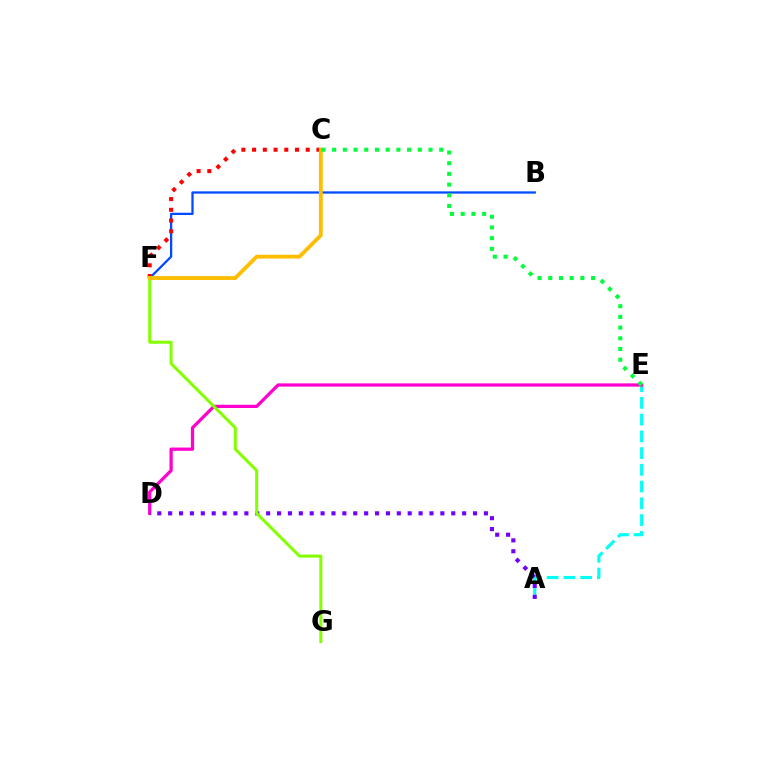{('B', 'F'): [{'color': '#004bff', 'line_style': 'solid', 'thickness': 1.64}], ('A', 'E'): [{'color': '#00fff6', 'line_style': 'dashed', 'thickness': 2.27}], ('D', 'E'): [{'color': '#ff00cf', 'line_style': 'solid', 'thickness': 2.34}], ('A', 'D'): [{'color': '#7200ff', 'line_style': 'dotted', 'thickness': 2.96}], ('C', 'F'): [{'color': '#ff0000', 'line_style': 'dotted', 'thickness': 2.91}, {'color': '#ffbd00', 'line_style': 'solid', 'thickness': 2.76}], ('F', 'G'): [{'color': '#84ff00', 'line_style': 'solid', 'thickness': 2.18}], ('C', 'E'): [{'color': '#00ff39', 'line_style': 'dotted', 'thickness': 2.91}]}